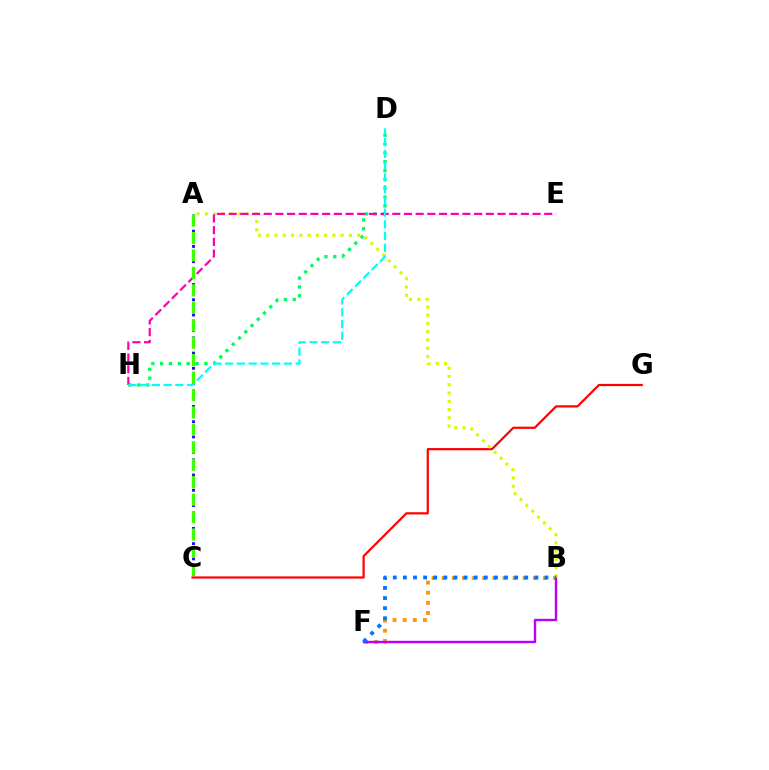{('D', 'H'): [{'color': '#00ff5c', 'line_style': 'dotted', 'thickness': 2.4}, {'color': '#00fff6', 'line_style': 'dashed', 'thickness': 1.59}], ('A', 'C'): [{'color': '#2500ff', 'line_style': 'dotted', 'thickness': 2.07}, {'color': '#3dff00', 'line_style': 'dashed', 'thickness': 2.37}], ('B', 'F'): [{'color': '#ff9400', 'line_style': 'dotted', 'thickness': 2.75}, {'color': '#b900ff', 'line_style': 'solid', 'thickness': 1.72}, {'color': '#0074ff', 'line_style': 'dotted', 'thickness': 2.75}], ('C', 'G'): [{'color': '#ff0000', 'line_style': 'solid', 'thickness': 1.59}], ('A', 'B'): [{'color': '#d1ff00', 'line_style': 'dotted', 'thickness': 2.25}], ('E', 'H'): [{'color': '#ff00ac', 'line_style': 'dashed', 'thickness': 1.59}]}